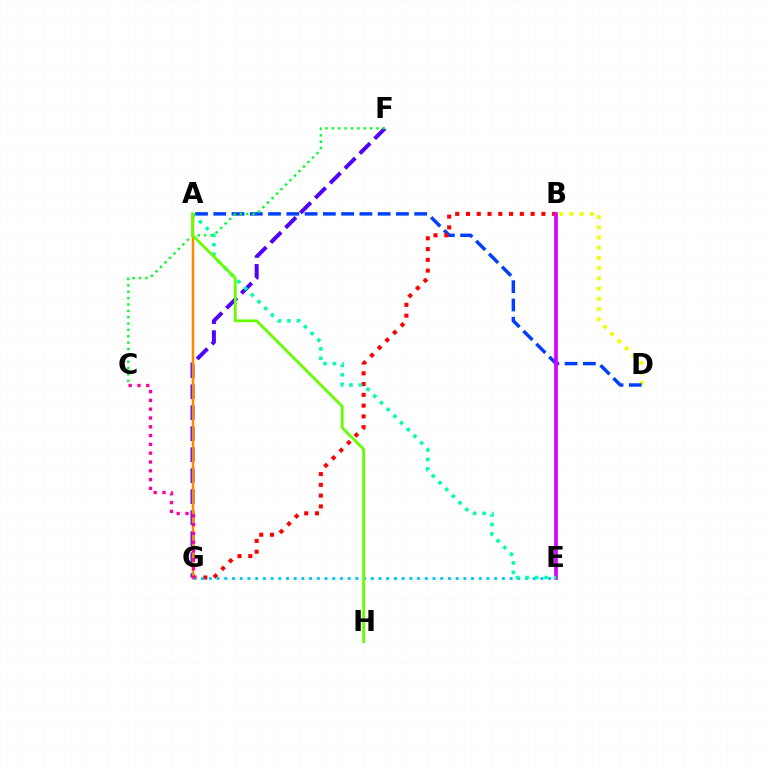{('B', 'D'): [{'color': '#eeff00', 'line_style': 'dotted', 'thickness': 2.77}], ('A', 'D'): [{'color': '#003fff', 'line_style': 'dashed', 'thickness': 2.48}], ('B', 'G'): [{'color': '#ff0000', 'line_style': 'dotted', 'thickness': 2.93}], ('E', 'G'): [{'color': '#00c7ff', 'line_style': 'dotted', 'thickness': 2.1}], ('F', 'G'): [{'color': '#4f00ff', 'line_style': 'dashed', 'thickness': 2.85}], ('B', 'E'): [{'color': '#d600ff', 'line_style': 'solid', 'thickness': 2.66}], ('A', 'E'): [{'color': '#00ffaf', 'line_style': 'dotted', 'thickness': 2.57}], ('A', 'G'): [{'color': '#ff8800', 'line_style': 'solid', 'thickness': 1.8}], ('C', 'F'): [{'color': '#00ff27', 'line_style': 'dotted', 'thickness': 1.73}], ('C', 'G'): [{'color': '#ff00a0', 'line_style': 'dotted', 'thickness': 2.39}], ('A', 'H'): [{'color': '#66ff00', 'line_style': 'solid', 'thickness': 2.02}]}